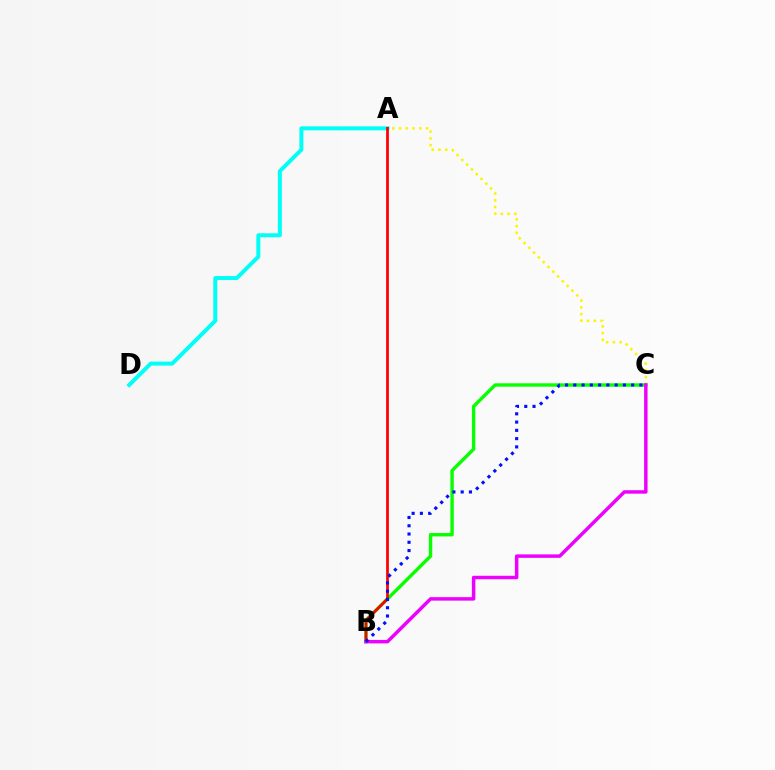{('A', 'C'): [{'color': '#fcf500', 'line_style': 'dotted', 'thickness': 1.84}], ('B', 'C'): [{'color': '#08ff00', 'line_style': 'solid', 'thickness': 2.44}, {'color': '#ee00ff', 'line_style': 'solid', 'thickness': 2.49}, {'color': '#0010ff', 'line_style': 'dotted', 'thickness': 2.25}], ('A', 'D'): [{'color': '#00fff6', 'line_style': 'solid', 'thickness': 2.86}], ('A', 'B'): [{'color': '#ff0000', 'line_style': 'solid', 'thickness': 1.97}]}